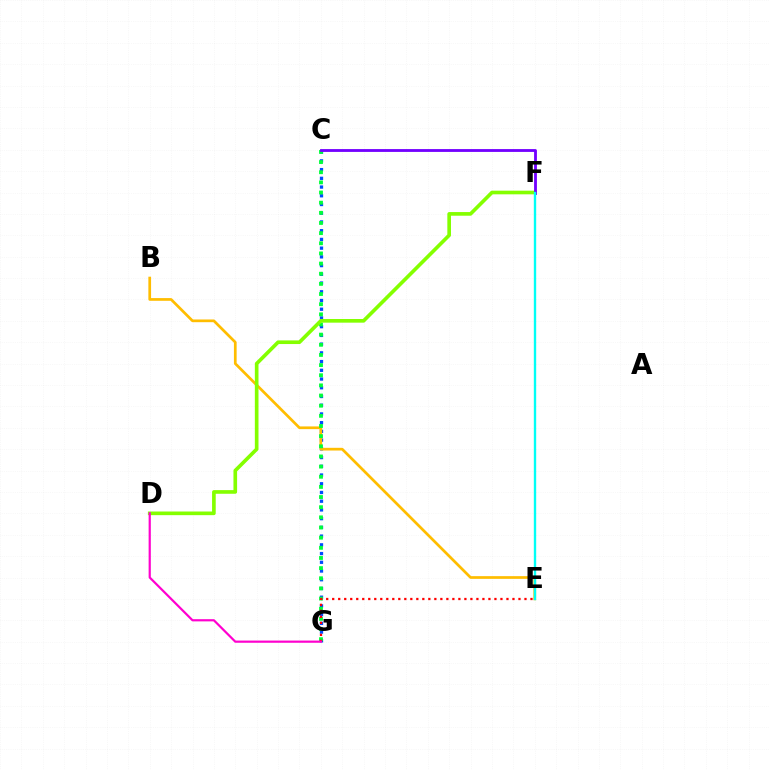{('C', 'G'): [{'color': '#004bff', 'line_style': 'dotted', 'thickness': 2.37}, {'color': '#00ff39', 'line_style': 'dotted', 'thickness': 2.76}], ('B', 'E'): [{'color': '#ffbd00', 'line_style': 'solid', 'thickness': 1.95}], ('E', 'G'): [{'color': '#ff0000', 'line_style': 'dotted', 'thickness': 1.63}], ('D', 'F'): [{'color': '#84ff00', 'line_style': 'solid', 'thickness': 2.63}], ('D', 'G'): [{'color': '#ff00cf', 'line_style': 'solid', 'thickness': 1.58}], ('C', 'F'): [{'color': '#7200ff', 'line_style': 'solid', 'thickness': 2.04}], ('E', 'F'): [{'color': '#00fff6', 'line_style': 'solid', 'thickness': 1.7}]}